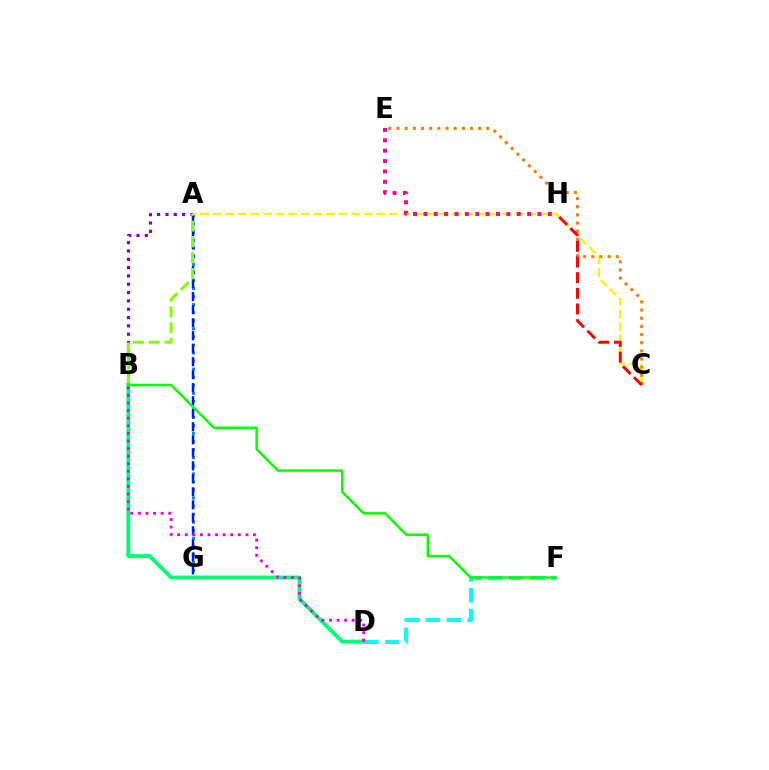{('A', 'B'): [{'color': '#7200ff', 'line_style': 'dotted', 'thickness': 2.26}, {'color': '#84ff00', 'line_style': 'dashed', 'thickness': 2.14}], ('A', 'G'): [{'color': '#008cff', 'line_style': 'dotted', 'thickness': 2.19}, {'color': '#0010ff', 'line_style': 'dashed', 'thickness': 1.77}], ('D', 'F'): [{'color': '#00fff6', 'line_style': 'dashed', 'thickness': 2.84}], ('A', 'C'): [{'color': '#fcf500', 'line_style': 'dashed', 'thickness': 1.71}], ('C', 'E'): [{'color': '#ff7c00', 'line_style': 'dotted', 'thickness': 2.22}], ('B', 'D'): [{'color': '#00ff74', 'line_style': 'solid', 'thickness': 2.79}, {'color': '#ee00ff', 'line_style': 'dotted', 'thickness': 2.06}], ('E', 'H'): [{'color': '#ff0094', 'line_style': 'dotted', 'thickness': 2.82}], ('C', 'H'): [{'color': '#ff0000', 'line_style': 'dashed', 'thickness': 2.13}], ('B', 'F'): [{'color': '#08ff00', 'line_style': 'solid', 'thickness': 1.79}]}